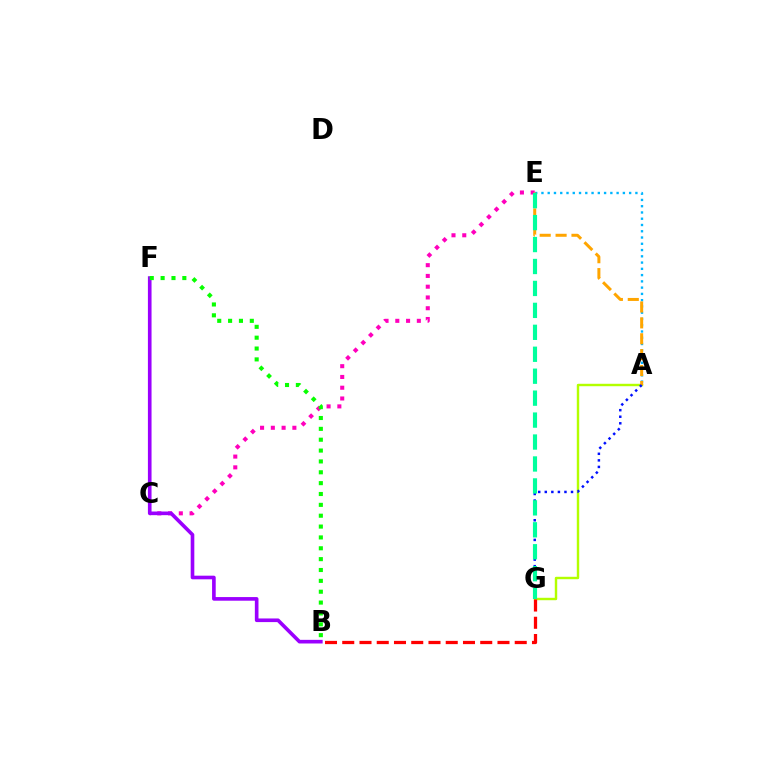{('A', 'G'): [{'color': '#b3ff00', 'line_style': 'solid', 'thickness': 1.74}, {'color': '#0010ff', 'line_style': 'dotted', 'thickness': 1.78}], ('A', 'E'): [{'color': '#00b5ff', 'line_style': 'dotted', 'thickness': 1.7}, {'color': '#ffa500', 'line_style': 'dashed', 'thickness': 2.16}], ('C', 'E'): [{'color': '#ff00bd', 'line_style': 'dotted', 'thickness': 2.93}], ('E', 'G'): [{'color': '#00ff9d', 'line_style': 'dashed', 'thickness': 2.98}], ('B', 'F'): [{'color': '#9b00ff', 'line_style': 'solid', 'thickness': 2.62}, {'color': '#08ff00', 'line_style': 'dotted', 'thickness': 2.95}], ('B', 'G'): [{'color': '#ff0000', 'line_style': 'dashed', 'thickness': 2.34}]}